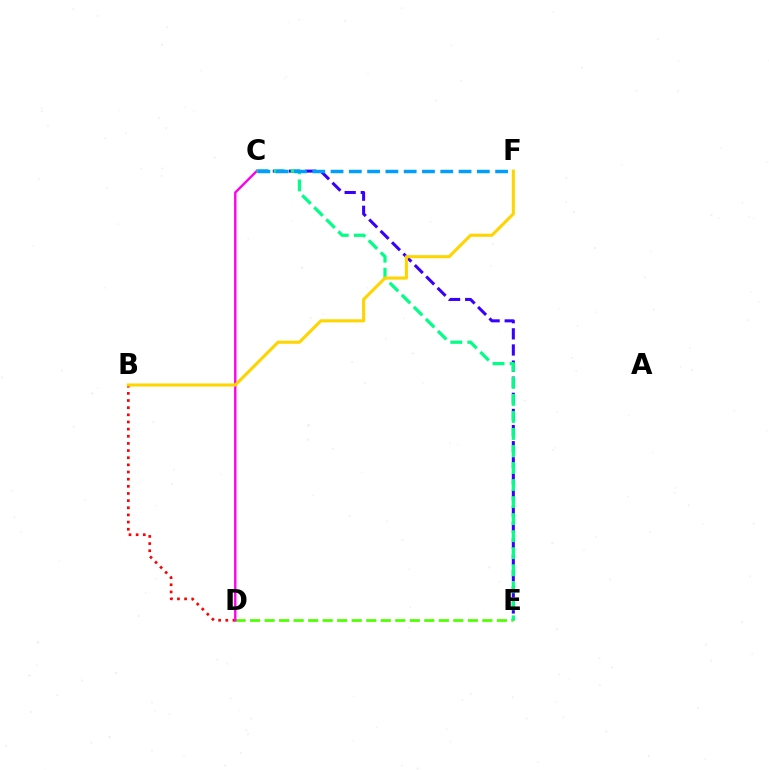{('C', 'E'): [{'color': '#3700ff', 'line_style': 'dashed', 'thickness': 2.19}, {'color': '#00ff86', 'line_style': 'dashed', 'thickness': 2.31}], ('D', 'E'): [{'color': '#4fff00', 'line_style': 'dashed', 'thickness': 1.97}], ('B', 'D'): [{'color': '#ff0000', 'line_style': 'dotted', 'thickness': 1.94}], ('C', 'D'): [{'color': '#ff00ed', 'line_style': 'solid', 'thickness': 1.72}], ('C', 'F'): [{'color': '#009eff', 'line_style': 'dashed', 'thickness': 2.48}], ('B', 'F'): [{'color': '#ffd500', 'line_style': 'solid', 'thickness': 2.22}]}